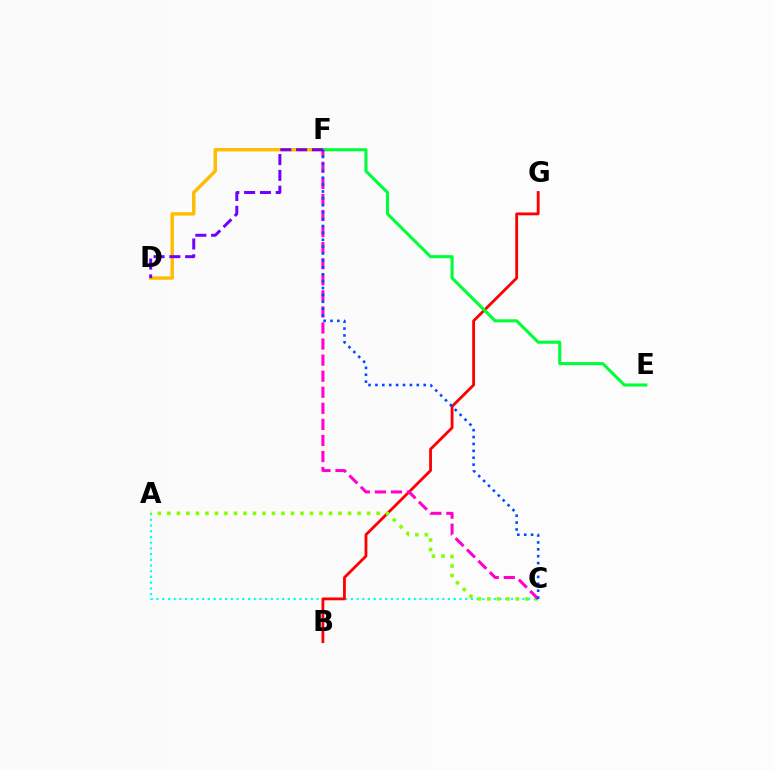{('A', 'C'): [{'color': '#00fff6', 'line_style': 'dotted', 'thickness': 1.55}, {'color': '#84ff00', 'line_style': 'dotted', 'thickness': 2.58}], ('D', 'F'): [{'color': '#ffbd00', 'line_style': 'solid', 'thickness': 2.47}, {'color': '#7200ff', 'line_style': 'dashed', 'thickness': 2.15}], ('B', 'G'): [{'color': '#ff0000', 'line_style': 'solid', 'thickness': 2.02}], ('E', 'F'): [{'color': '#00ff39', 'line_style': 'solid', 'thickness': 2.22}], ('C', 'F'): [{'color': '#ff00cf', 'line_style': 'dashed', 'thickness': 2.18}, {'color': '#004bff', 'line_style': 'dotted', 'thickness': 1.87}]}